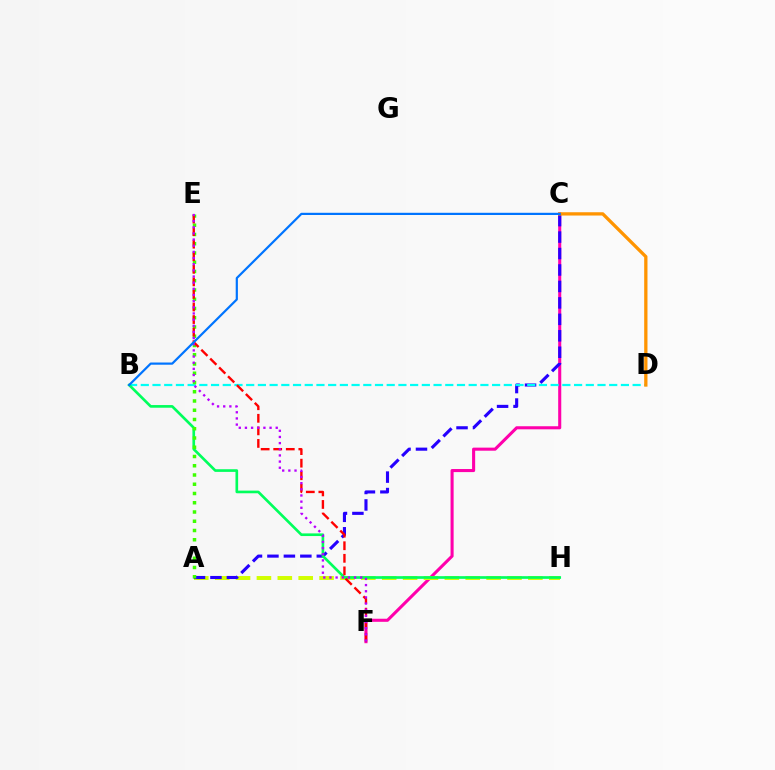{('C', 'F'): [{'color': '#ff00ac', 'line_style': 'solid', 'thickness': 2.21}], ('A', 'H'): [{'color': '#d1ff00', 'line_style': 'dashed', 'thickness': 2.84}], ('A', 'C'): [{'color': '#2500ff', 'line_style': 'dashed', 'thickness': 2.24}], ('B', 'D'): [{'color': '#00fff6', 'line_style': 'dashed', 'thickness': 1.59}], ('B', 'H'): [{'color': '#00ff5c', 'line_style': 'solid', 'thickness': 1.92}], ('A', 'E'): [{'color': '#3dff00', 'line_style': 'dotted', 'thickness': 2.51}], ('C', 'D'): [{'color': '#ff9400', 'line_style': 'solid', 'thickness': 2.37}], ('E', 'F'): [{'color': '#ff0000', 'line_style': 'dashed', 'thickness': 1.71}, {'color': '#b900ff', 'line_style': 'dotted', 'thickness': 1.67}], ('B', 'C'): [{'color': '#0074ff', 'line_style': 'solid', 'thickness': 1.58}]}